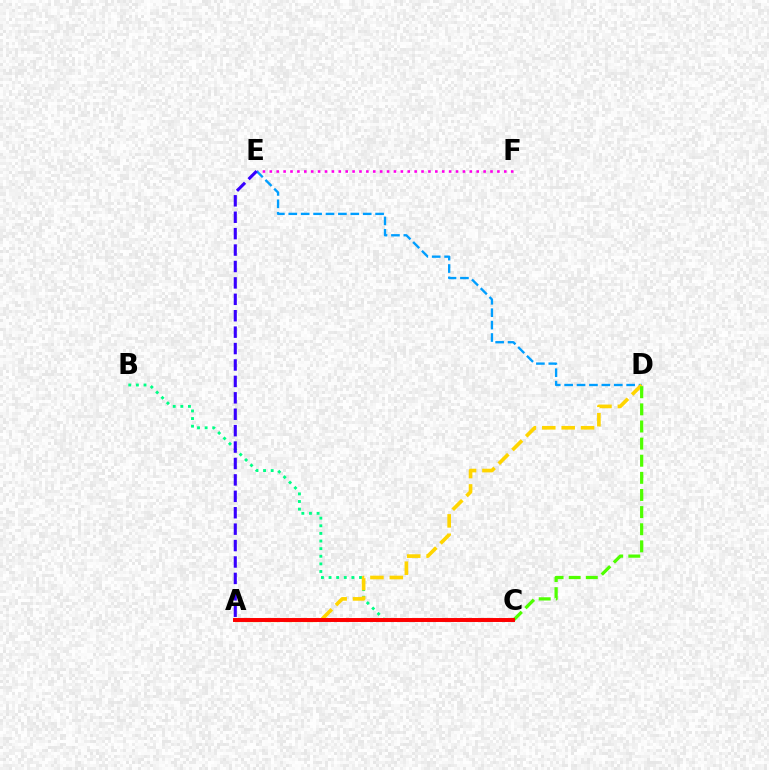{('E', 'F'): [{'color': '#ff00ed', 'line_style': 'dotted', 'thickness': 1.87}], ('B', 'C'): [{'color': '#00ff86', 'line_style': 'dotted', 'thickness': 2.07}], ('D', 'E'): [{'color': '#009eff', 'line_style': 'dashed', 'thickness': 1.69}], ('A', 'D'): [{'color': '#ffd500', 'line_style': 'dashed', 'thickness': 2.63}], ('C', 'D'): [{'color': '#4fff00', 'line_style': 'dashed', 'thickness': 2.33}], ('A', 'C'): [{'color': '#ff0000', 'line_style': 'solid', 'thickness': 2.85}], ('A', 'E'): [{'color': '#3700ff', 'line_style': 'dashed', 'thickness': 2.23}]}